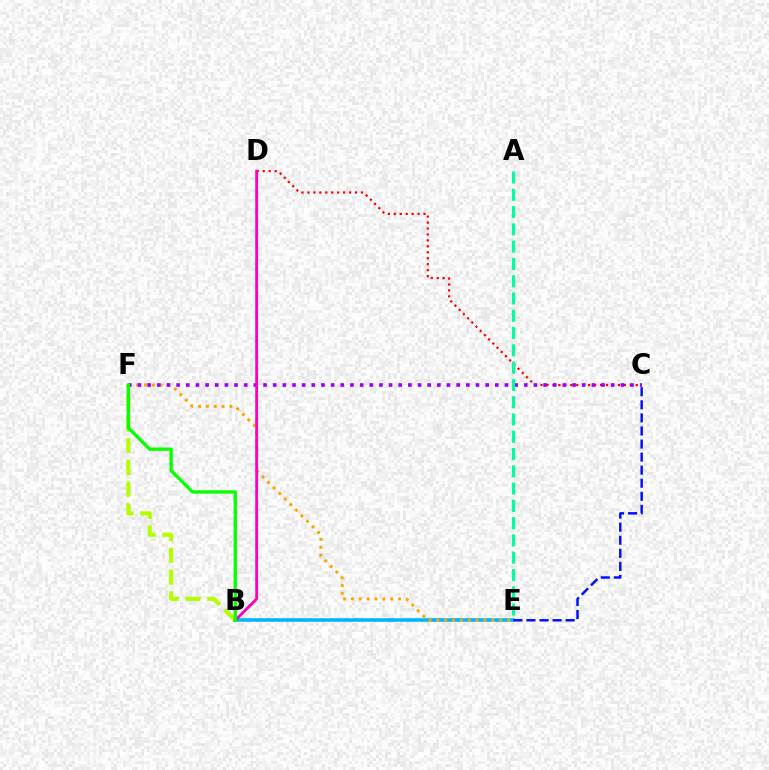{('C', 'D'): [{'color': '#ff0000', 'line_style': 'dotted', 'thickness': 1.62}], ('B', 'E'): [{'color': '#00b5ff', 'line_style': 'solid', 'thickness': 2.57}], ('E', 'F'): [{'color': '#ffa500', 'line_style': 'dotted', 'thickness': 2.13}], ('B', 'F'): [{'color': '#b3ff00', 'line_style': 'dashed', 'thickness': 2.96}, {'color': '#08ff00', 'line_style': 'solid', 'thickness': 2.4}], ('C', 'F'): [{'color': '#9b00ff', 'line_style': 'dotted', 'thickness': 2.62}], ('B', 'D'): [{'color': '#ff00bd', 'line_style': 'solid', 'thickness': 2.05}], ('A', 'E'): [{'color': '#00ff9d', 'line_style': 'dashed', 'thickness': 2.35}], ('C', 'E'): [{'color': '#0010ff', 'line_style': 'dashed', 'thickness': 1.78}]}